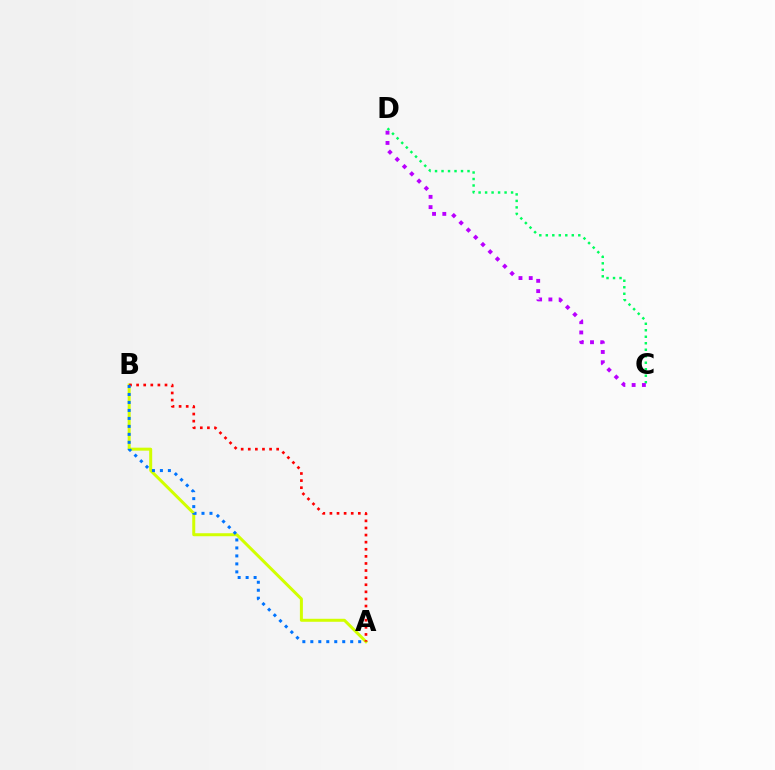{('A', 'B'): [{'color': '#d1ff00', 'line_style': 'solid', 'thickness': 2.15}, {'color': '#ff0000', 'line_style': 'dotted', 'thickness': 1.93}, {'color': '#0074ff', 'line_style': 'dotted', 'thickness': 2.17}], ('C', 'D'): [{'color': '#00ff5c', 'line_style': 'dotted', 'thickness': 1.76}, {'color': '#b900ff', 'line_style': 'dotted', 'thickness': 2.79}]}